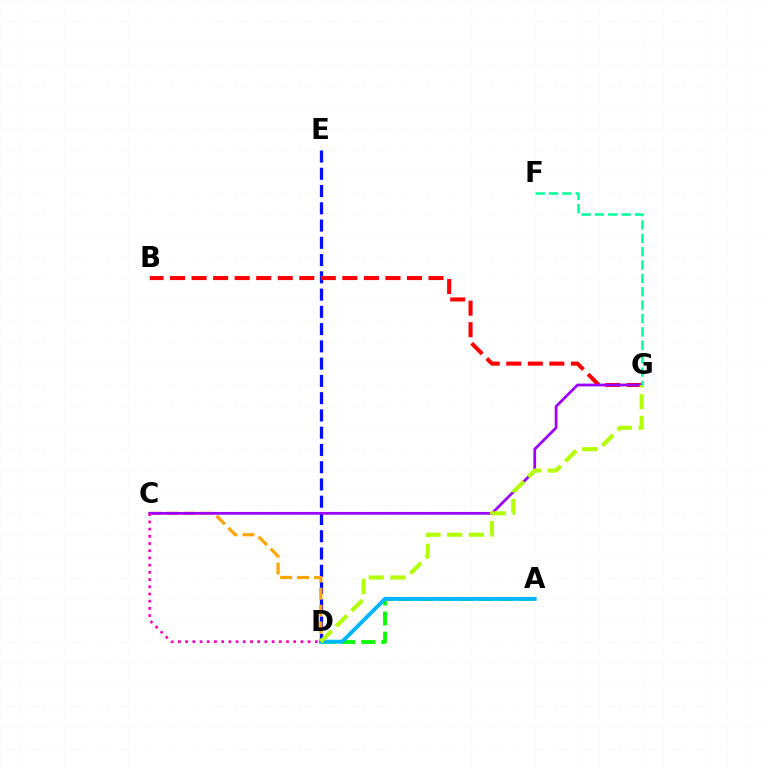{('D', 'E'): [{'color': '#0010ff', 'line_style': 'dashed', 'thickness': 2.34}], ('B', 'G'): [{'color': '#ff0000', 'line_style': 'dashed', 'thickness': 2.93}], ('C', 'D'): [{'color': '#ffa500', 'line_style': 'dashed', 'thickness': 2.3}, {'color': '#ff00bd', 'line_style': 'dotted', 'thickness': 1.96}], ('A', 'D'): [{'color': '#08ff00', 'line_style': 'dashed', 'thickness': 2.73}, {'color': '#00b5ff', 'line_style': 'solid', 'thickness': 2.8}], ('C', 'G'): [{'color': '#9b00ff', 'line_style': 'solid', 'thickness': 1.99}], ('D', 'G'): [{'color': '#b3ff00', 'line_style': 'dashed', 'thickness': 2.95}], ('F', 'G'): [{'color': '#00ff9d', 'line_style': 'dashed', 'thickness': 1.82}]}